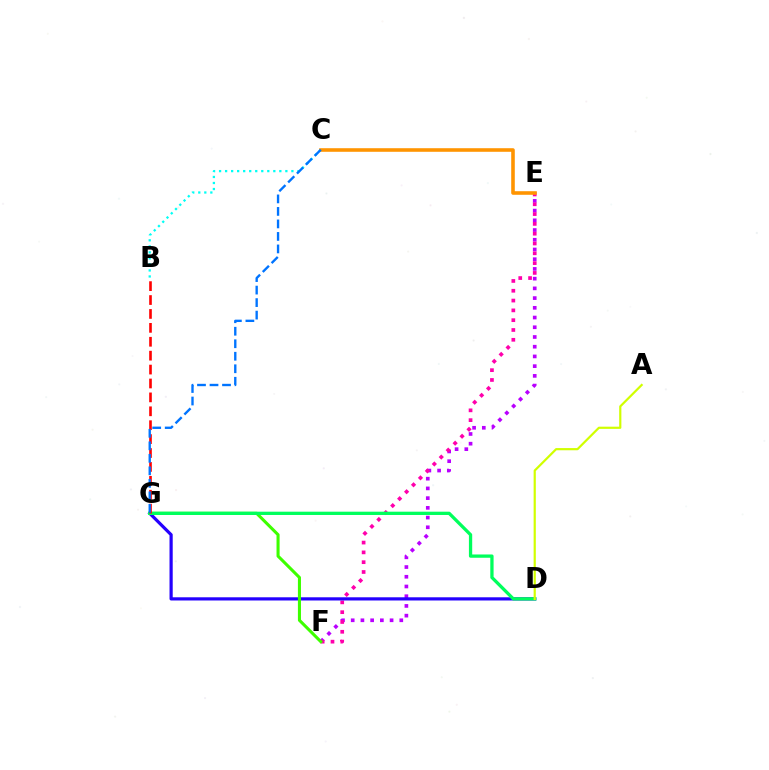{('E', 'F'): [{'color': '#b900ff', 'line_style': 'dotted', 'thickness': 2.64}, {'color': '#ff00ac', 'line_style': 'dotted', 'thickness': 2.66}], ('D', 'G'): [{'color': '#2500ff', 'line_style': 'solid', 'thickness': 2.3}, {'color': '#00ff5c', 'line_style': 'solid', 'thickness': 2.37}], ('B', 'C'): [{'color': '#00fff6', 'line_style': 'dotted', 'thickness': 1.64}], ('C', 'E'): [{'color': '#ff9400', 'line_style': 'solid', 'thickness': 2.58}], ('F', 'G'): [{'color': '#3dff00', 'line_style': 'solid', 'thickness': 2.21}], ('A', 'D'): [{'color': '#d1ff00', 'line_style': 'solid', 'thickness': 1.58}], ('B', 'G'): [{'color': '#ff0000', 'line_style': 'dashed', 'thickness': 1.89}], ('C', 'G'): [{'color': '#0074ff', 'line_style': 'dashed', 'thickness': 1.7}]}